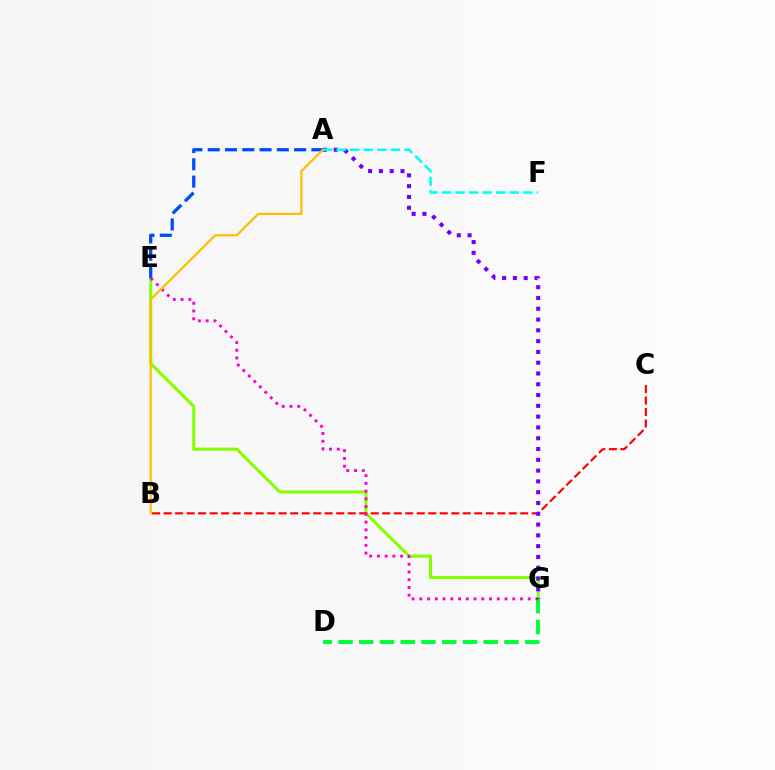{('E', 'G'): [{'color': '#84ff00', 'line_style': 'solid', 'thickness': 2.22}, {'color': '#ff00cf', 'line_style': 'dotted', 'thickness': 2.1}], ('B', 'C'): [{'color': '#ff0000', 'line_style': 'dashed', 'thickness': 1.56}], ('D', 'G'): [{'color': '#00ff39', 'line_style': 'dashed', 'thickness': 2.82}], ('A', 'E'): [{'color': '#004bff', 'line_style': 'dashed', 'thickness': 2.35}], ('A', 'G'): [{'color': '#7200ff', 'line_style': 'dotted', 'thickness': 2.93}], ('A', 'B'): [{'color': '#ffbd00', 'line_style': 'solid', 'thickness': 1.59}], ('A', 'F'): [{'color': '#00fff6', 'line_style': 'dashed', 'thickness': 1.84}]}